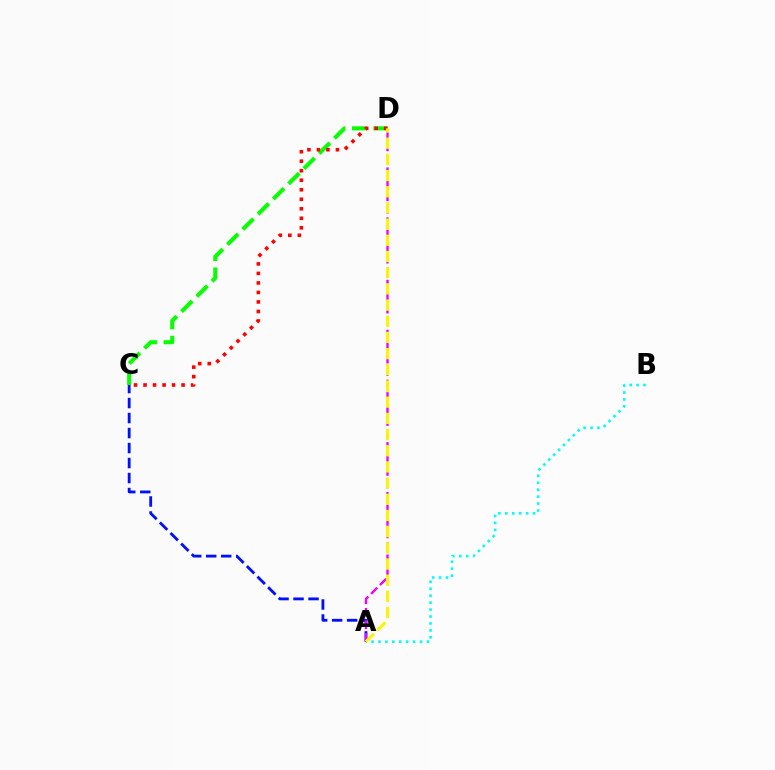{('C', 'D'): [{'color': '#08ff00', 'line_style': 'dashed', 'thickness': 2.93}, {'color': '#ff0000', 'line_style': 'dotted', 'thickness': 2.58}], ('A', 'C'): [{'color': '#0010ff', 'line_style': 'dashed', 'thickness': 2.04}], ('A', 'B'): [{'color': '#00fff6', 'line_style': 'dotted', 'thickness': 1.88}], ('A', 'D'): [{'color': '#ee00ff', 'line_style': 'dashed', 'thickness': 1.7}, {'color': '#fcf500', 'line_style': 'dashed', 'thickness': 2.2}]}